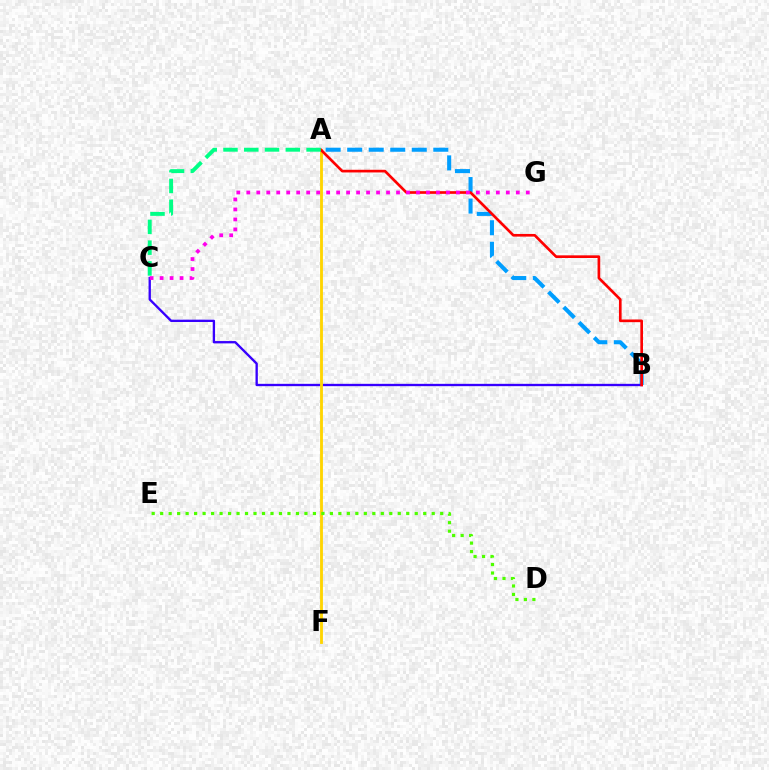{('A', 'B'): [{'color': '#009eff', 'line_style': 'dashed', 'thickness': 2.92}, {'color': '#ff0000', 'line_style': 'solid', 'thickness': 1.92}], ('B', 'C'): [{'color': '#3700ff', 'line_style': 'solid', 'thickness': 1.68}], ('A', 'F'): [{'color': '#ffd500', 'line_style': 'solid', 'thickness': 2.05}], ('C', 'G'): [{'color': '#ff00ed', 'line_style': 'dotted', 'thickness': 2.71}], ('A', 'C'): [{'color': '#00ff86', 'line_style': 'dashed', 'thickness': 2.82}], ('D', 'E'): [{'color': '#4fff00', 'line_style': 'dotted', 'thickness': 2.31}]}